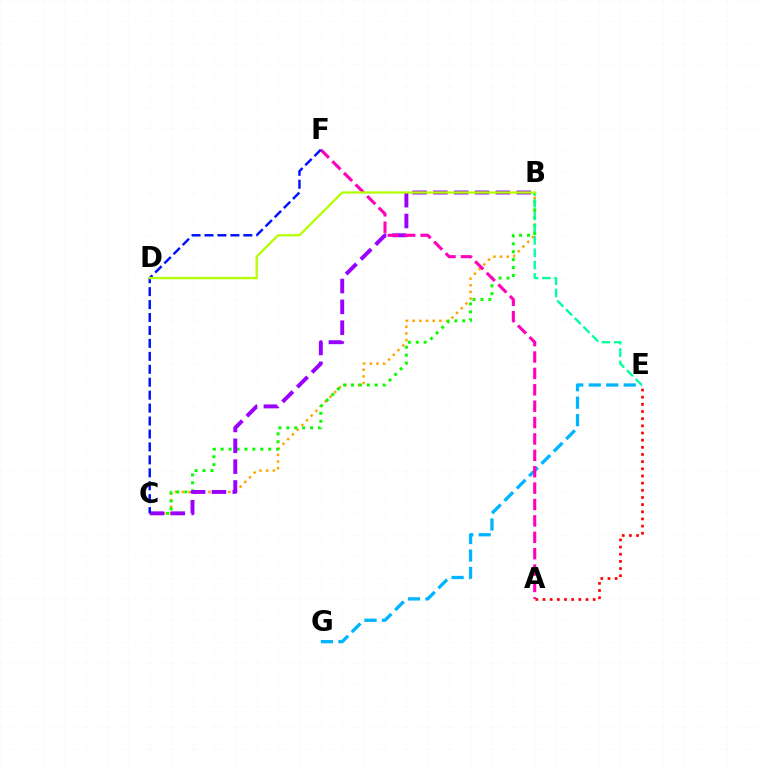{('B', 'C'): [{'color': '#ffa500', 'line_style': 'dotted', 'thickness': 1.81}, {'color': '#08ff00', 'line_style': 'dotted', 'thickness': 2.15}, {'color': '#9b00ff', 'line_style': 'dashed', 'thickness': 2.83}], ('E', 'G'): [{'color': '#00b5ff', 'line_style': 'dashed', 'thickness': 2.37}], ('A', 'E'): [{'color': '#ff0000', 'line_style': 'dotted', 'thickness': 1.95}], ('B', 'E'): [{'color': '#00ff9d', 'line_style': 'dashed', 'thickness': 1.68}], ('A', 'F'): [{'color': '#ff00bd', 'line_style': 'dashed', 'thickness': 2.23}], ('C', 'F'): [{'color': '#0010ff', 'line_style': 'dashed', 'thickness': 1.76}], ('B', 'D'): [{'color': '#b3ff00', 'line_style': 'solid', 'thickness': 1.64}]}